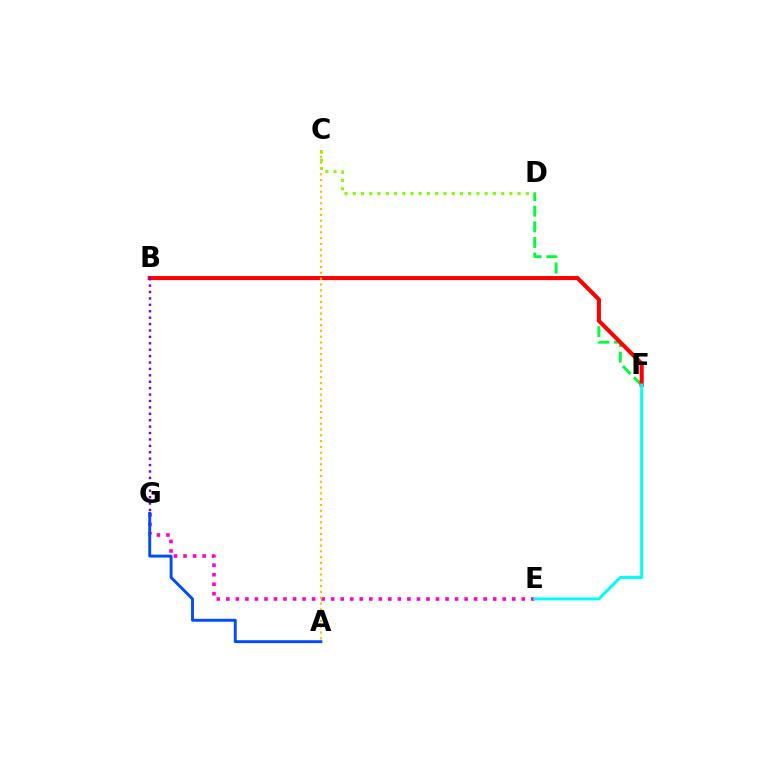{('E', 'G'): [{'color': '#ff00cf', 'line_style': 'dotted', 'thickness': 2.59}], ('C', 'D'): [{'color': '#84ff00', 'line_style': 'dotted', 'thickness': 2.24}], ('D', 'F'): [{'color': '#00ff39', 'line_style': 'dashed', 'thickness': 2.12}], ('A', 'G'): [{'color': '#004bff', 'line_style': 'solid', 'thickness': 2.08}], ('B', 'F'): [{'color': '#ff0000', 'line_style': 'solid', 'thickness': 2.93}], ('B', 'G'): [{'color': '#7200ff', 'line_style': 'dotted', 'thickness': 1.74}], ('A', 'C'): [{'color': '#ffbd00', 'line_style': 'dotted', 'thickness': 1.58}], ('E', 'F'): [{'color': '#00fff6', 'line_style': 'solid', 'thickness': 2.15}]}